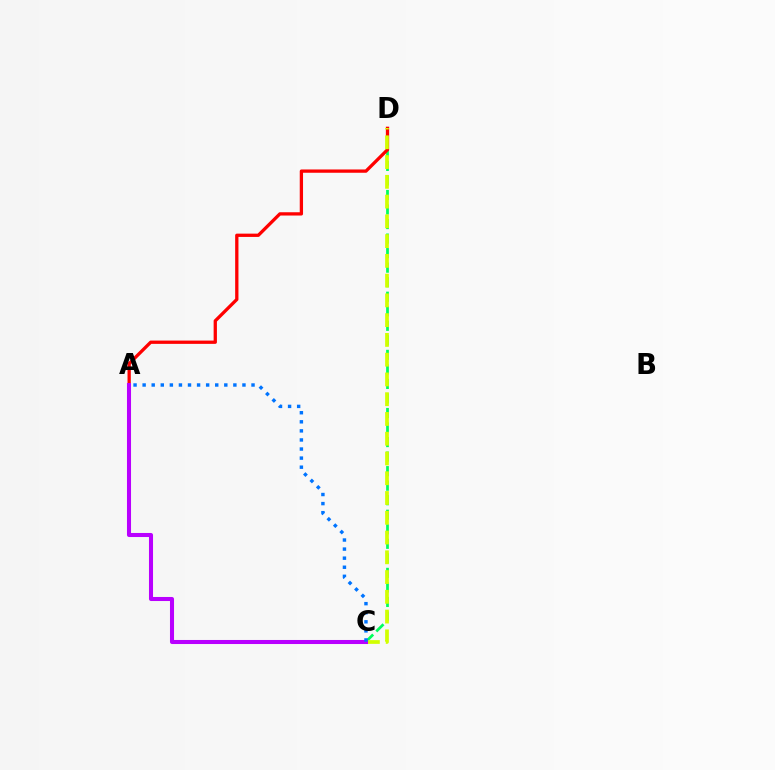{('C', 'D'): [{'color': '#00ff5c', 'line_style': 'dashed', 'thickness': 1.97}, {'color': '#d1ff00', 'line_style': 'dashed', 'thickness': 2.68}], ('A', 'D'): [{'color': '#ff0000', 'line_style': 'solid', 'thickness': 2.37}], ('A', 'C'): [{'color': '#b900ff', 'line_style': 'solid', 'thickness': 2.92}, {'color': '#0074ff', 'line_style': 'dotted', 'thickness': 2.47}]}